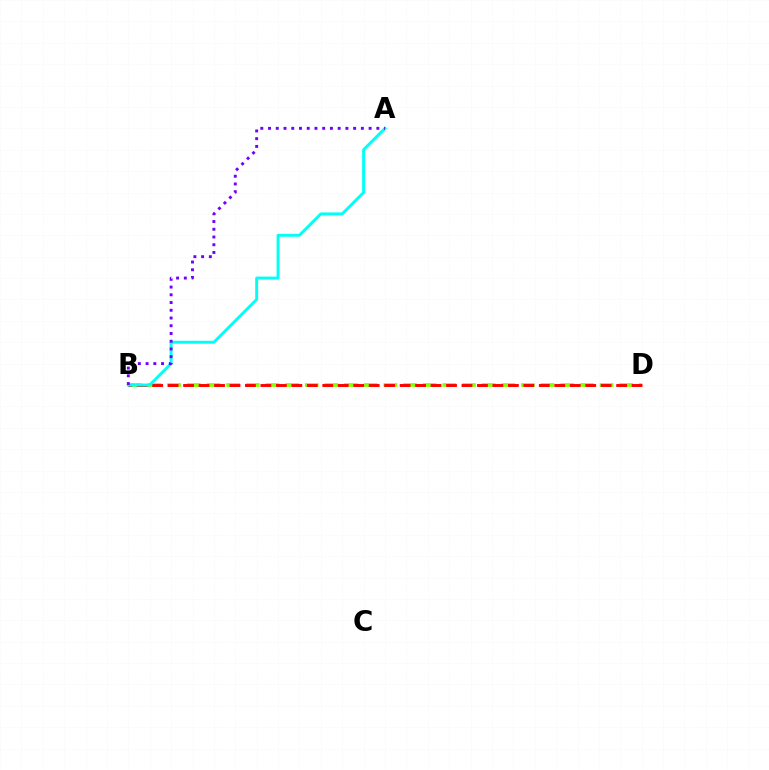{('B', 'D'): [{'color': '#84ff00', 'line_style': 'dashed', 'thickness': 2.67}, {'color': '#ff0000', 'line_style': 'dashed', 'thickness': 2.1}], ('A', 'B'): [{'color': '#00fff6', 'line_style': 'solid', 'thickness': 2.12}, {'color': '#7200ff', 'line_style': 'dotted', 'thickness': 2.1}]}